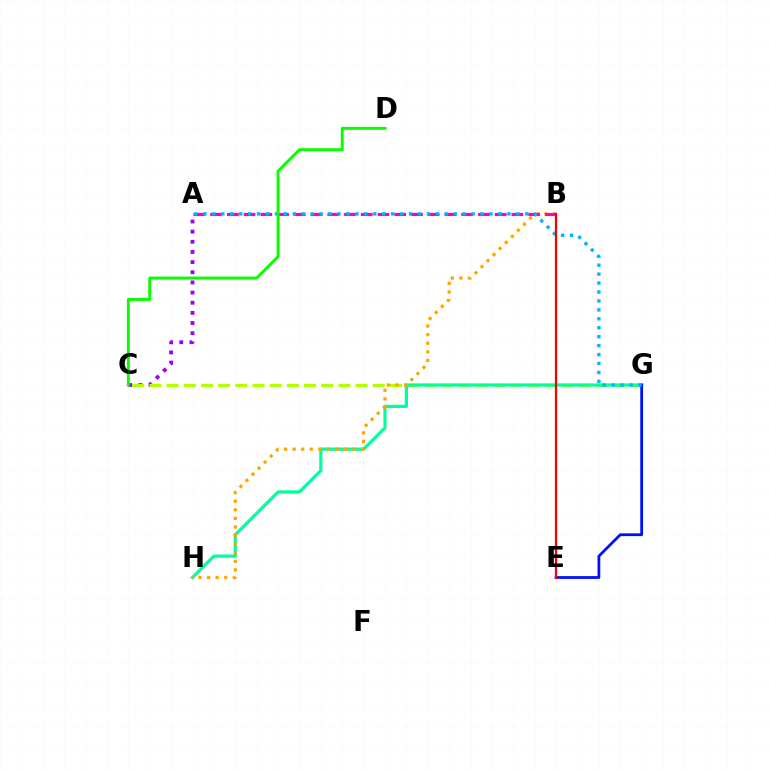{('A', 'C'): [{'color': '#9b00ff', 'line_style': 'dotted', 'thickness': 2.76}], ('C', 'G'): [{'color': '#b3ff00', 'line_style': 'dashed', 'thickness': 2.33}], ('G', 'H'): [{'color': '#00ff9d', 'line_style': 'solid', 'thickness': 2.31}], ('E', 'G'): [{'color': '#0010ff', 'line_style': 'solid', 'thickness': 2.0}], ('B', 'H'): [{'color': '#ffa500', 'line_style': 'dotted', 'thickness': 2.33}], ('A', 'B'): [{'color': '#ff00bd', 'line_style': 'dashed', 'thickness': 2.27}], ('A', 'G'): [{'color': '#00b5ff', 'line_style': 'dotted', 'thickness': 2.43}], ('B', 'E'): [{'color': '#ff0000', 'line_style': 'solid', 'thickness': 1.63}], ('C', 'D'): [{'color': '#08ff00', 'line_style': 'solid', 'thickness': 2.13}]}